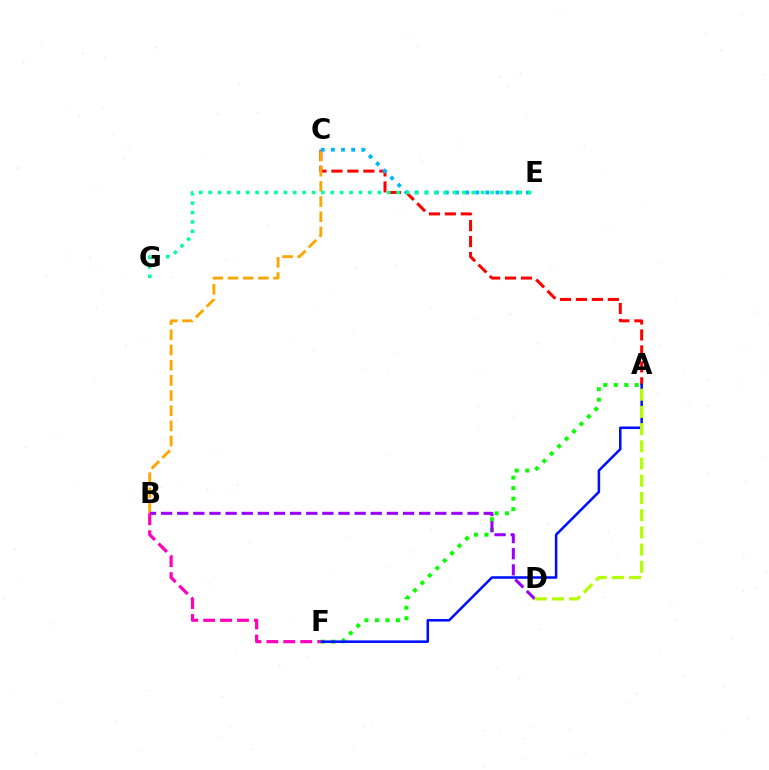{('A', 'C'): [{'color': '#ff0000', 'line_style': 'dashed', 'thickness': 2.17}], ('A', 'F'): [{'color': '#08ff00', 'line_style': 'dotted', 'thickness': 2.85}, {'color': '#0010ff', 'line_style': 'solid', 'thickness': 1.84}], ('B', 'C'): [{'color': '#ffa500', 'line_style': 'dashed', 'thickness': 2.06}], ('C', 'E'): [{'color': '#00b5ff', 'line_style': 'dotted', 'thickness': 2.75}], ('B', 'D'): [{'color': '#9b00ff', 'line_style': 'dashed', 'thickness': 2.19}], ('E', 'G'): [{'color': '#00ff9d', 'line_style': 'dotted', 'thickness': 2.55}], ('A', 'D'): [{'color': '#b3ff00', 'line_style': 'dashed', 'thickness': 2.34}], ('B', 'F'): [{'color': '#ff00bd', 'line_style': 'dashed', 'thickness': 2.3}]}